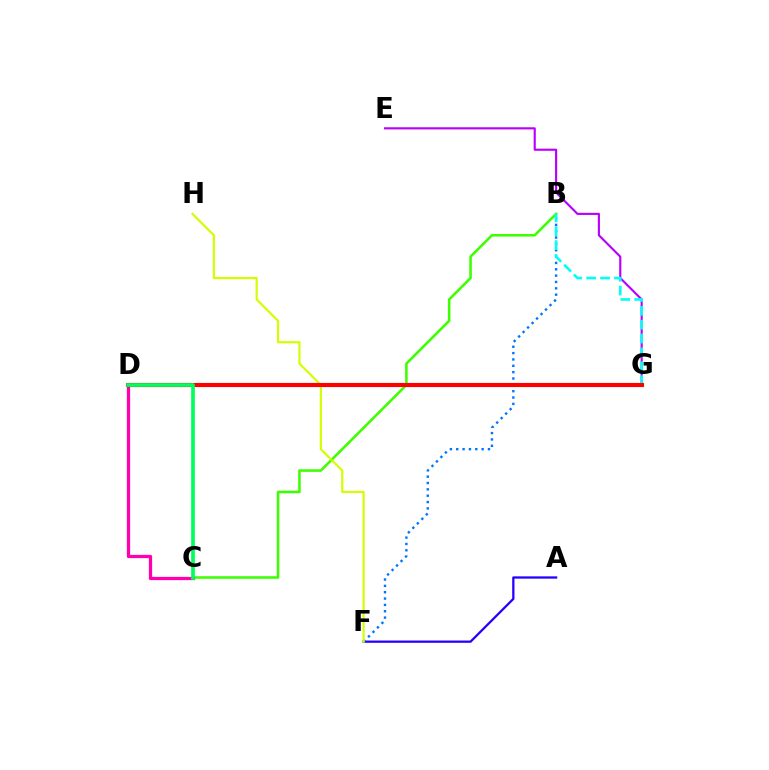{('E', 'G'): [{'color': '#b900ff', 'line_style': 'solid', 'thickness': 1.54}], ('A', 'F'): [{'color': '#2500ff', 'line_style': 'solid', 'thickness': 1.63}], ('D', 'G'): [{'color': '#ff9400', 'line_style': 'solid', 'thickness': 1.69}, {'color': '#ff0000', 'line_style': 'solid', 'thickness': 2.97}], ('B', 'F'): [{'color': '#0074ff', 'line_style': 'dotted', 'thickness': 1.72}], ('B', 'C'): [{'color': '#3dff00', 'line_style': 'solid', 'thickness': 1.85}], ('B', 'G'): [{'color': '#00fff6', 'line_style': 'dashed', 'thickness': 1.88}], ('F', 'H'): [{'color': '#d1ff00', 'line_style': 'solid', 'thickness': 1.56}], ('C', 'D'): [{'color': '#ff00ac', 'line_style': 'solid', 'thickness': 2.35}, {'color': '#00ff5c', 'line_style': 'solid', 'thickness': 2.65}]}